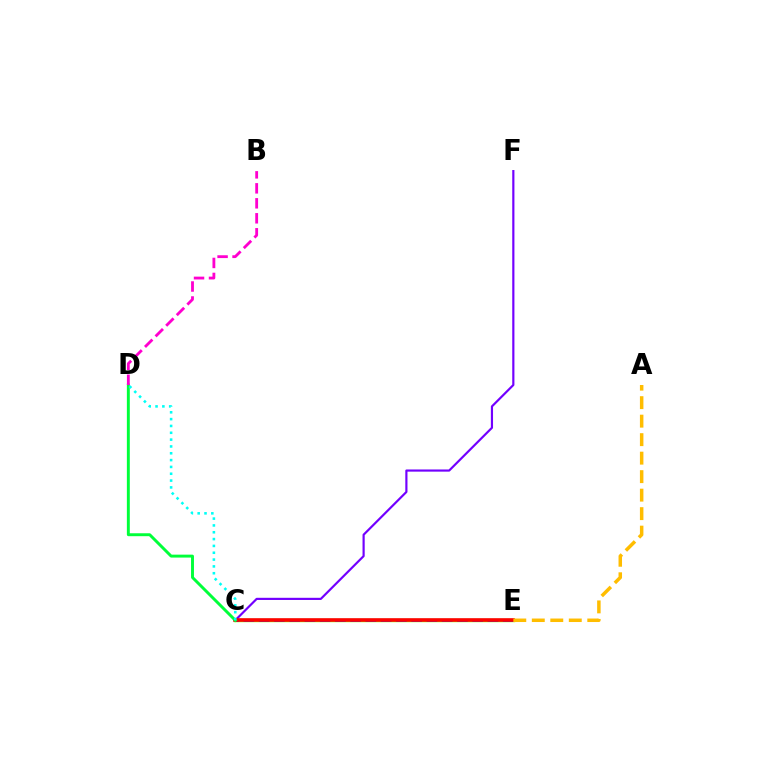{('C', 'E'): [{'color': '#84ff00', 'line_style': 'solid', 'thickness': 2.45}, {'color': '#004bff', 'line_style': 'dashed', 'thickness': 2.07}, {'color': '#ff0000', 'line_style': 'solid', 'thickness': 2.59}], ('C', 'F'): [{'color': '#7200ff', 'line_style': 'solid', 'thickness': 1.57}], ('C', 'D'): [{'color': '#00ff39', 'line_style': 'solid', 'thickness': 2.11}, {'color': '#00fff6', 'line_style': 'dotted', 'thickness': 1.86}], ('A', 'E'): [{'color': '#ffbd00', 'line_style': 'dashed', 'thickness': 2.51}], ('B', 'D'): [{'color': '#ff00cf', 'line_style': 'dashed', 'thickness': 2.04}]}